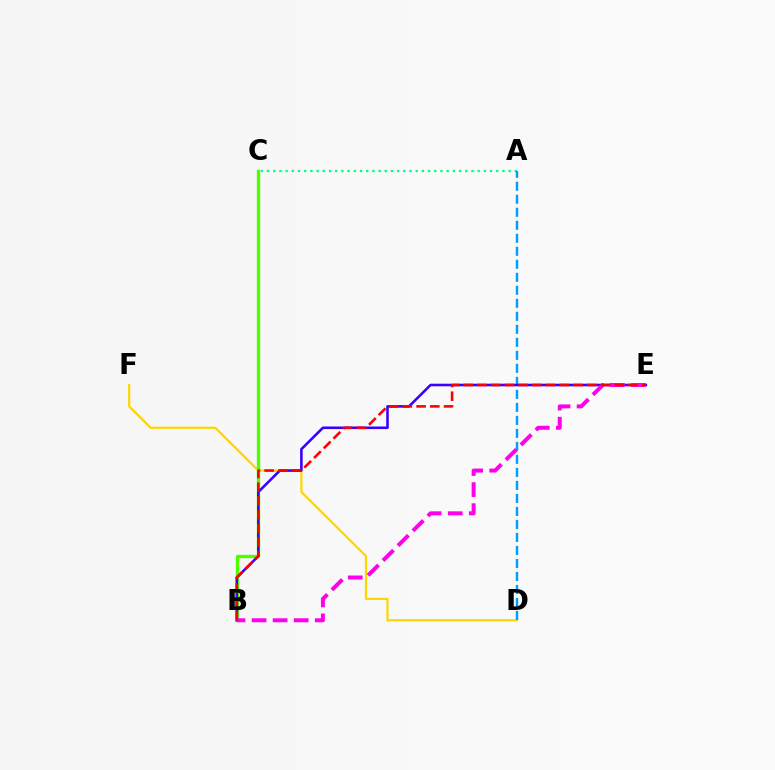{('D', 'F'): [{'color': '#ffd500', 'line_style': 'solid', 'thickness': 1.59}], ('A', 'C'): [{'color': '#00ff86', 'line_style': 'dotted', 'thickness': 1.68}], ('B', 'C'): [{'color': '#4fff00', 'line_style': 'solid', 'thickness': 2.42}], ('A', 'D'): [{'color': '#009eff', 'line_style': 'dashed', 'thickness': 1.77}], ('B', 'E'): [{'color': '#3700ff', 'line_style': 'solid', 'thickness': 1.85}, {'color': '#ff00ed', 'line_style': 'dashed', 'thickness': 2.86}, {'color': '#ff0000', 'line_style': 'dashed', 'thickness': 1.86}]}